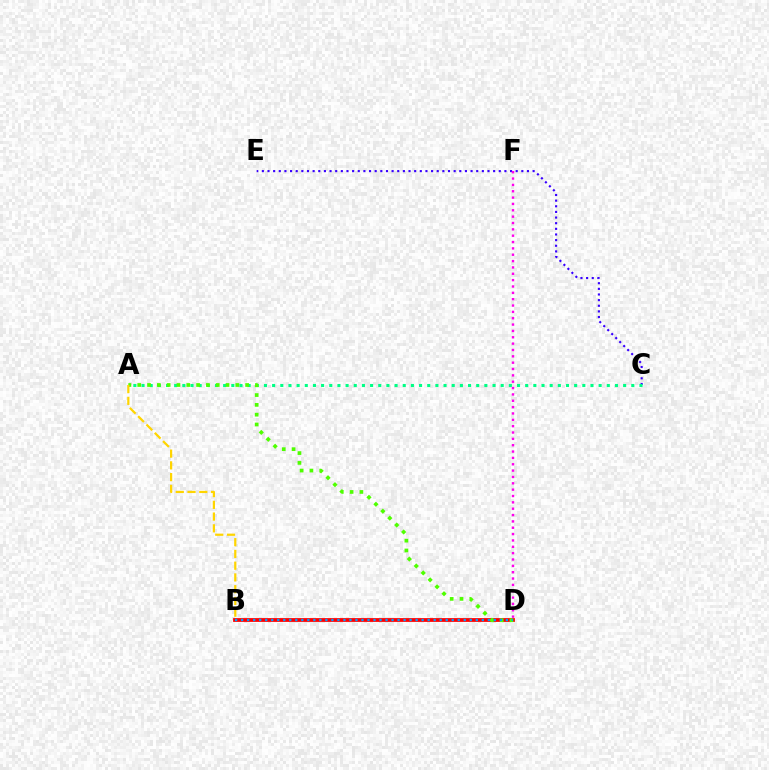{('B', 'D'): [{'color': '#ff0000', 'line_style': 'solid', 'thickness': 2.72}, {'color': '#009eff', 'line_style': 'dotted', 'thickness': 1.63}], ('C', 'E'): [{'color': '#3700ff', 'line_style': 'dotted', 'thickness': 1.53}], ('A', 'C'): [{'color': '#00ff86', 'line_style': 'dotted', 'thickness': 2.22}], ('A', 'D'): [{'color': '#4fff00', 'line_style': 'dotted', 'thickness': 2.66}], ('A', 'B'): [{'color': '#ffd500', 'line_style': 'dashed', 'thickness': 1.6}], ('D', 'F'): [{'color': '#ff00ed', 'line_style': 'dotted', 'thickness': 1.73}]}